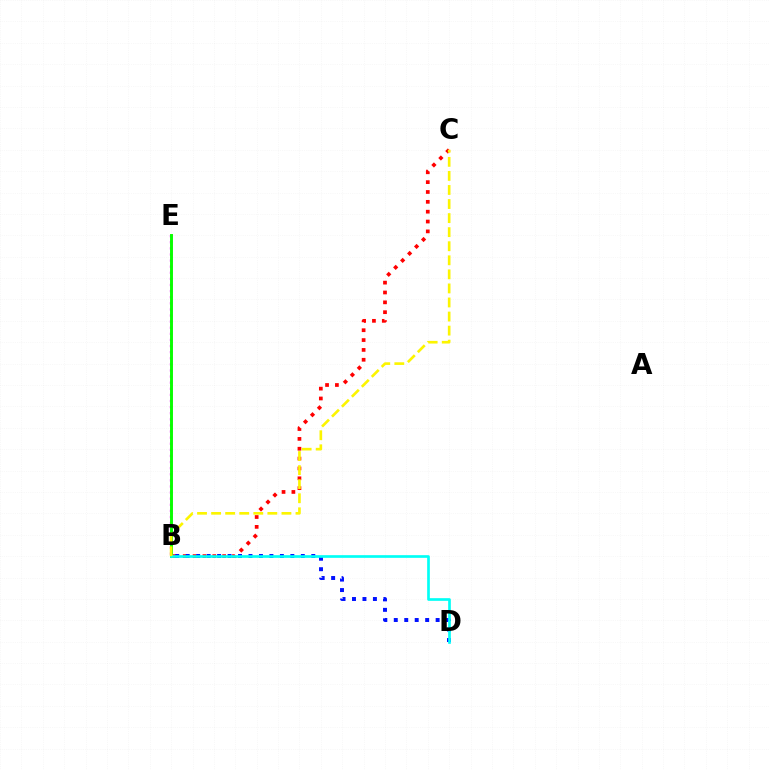{('B', 'C'): [{'color': '#ff0000', 'line_style': 'dotted', 'thickness': 2.68}, {'color': '#fcf500', 'line_style': 'dashed', 'thickness': 1.91}], ('B', 'D'): [{'color': '#0010ff', 'line_style': 'dotted', 'thickness': 2.84}, {'color': '#00fff6', 'line_style': 'solid', 'thickness': 1.93}], ('B', 'E'): [{'color': '#ee00ff', 'line_style': 'dotted', 'thickness': 1.66}, {'color': '#08ff00', 'line_style': 'solid', 'thickness': 2.11}]}